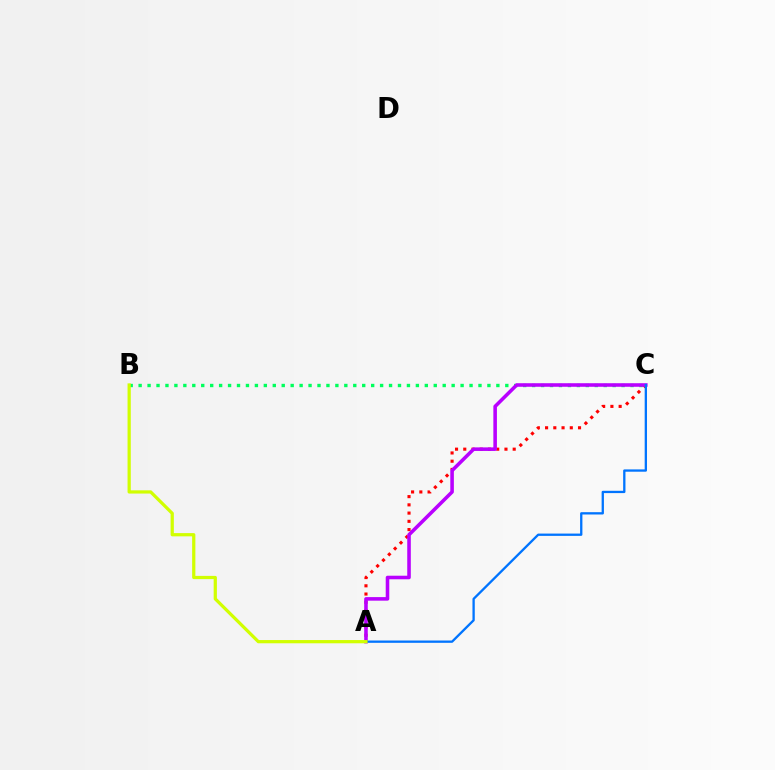{('B', 'C'): [{'color': '#00ff5c', 'line_style': 'dotted', 'thickness': 2.43}], ('A', 'C'): [{'color': '#ff0000', 'line_style': 'dotted', 'thickness': 2.24}, {'color': '#b900ff', 'line_style': 'solid', 'thickness': 2.57}, {'color': '#0074ff', 'line_style': 'solid', 'thickness': 1.66}], ('A', 'B'): [{'color': '#d1ff00', 'line_style': 'solid', 'thickness': 2.33}]}